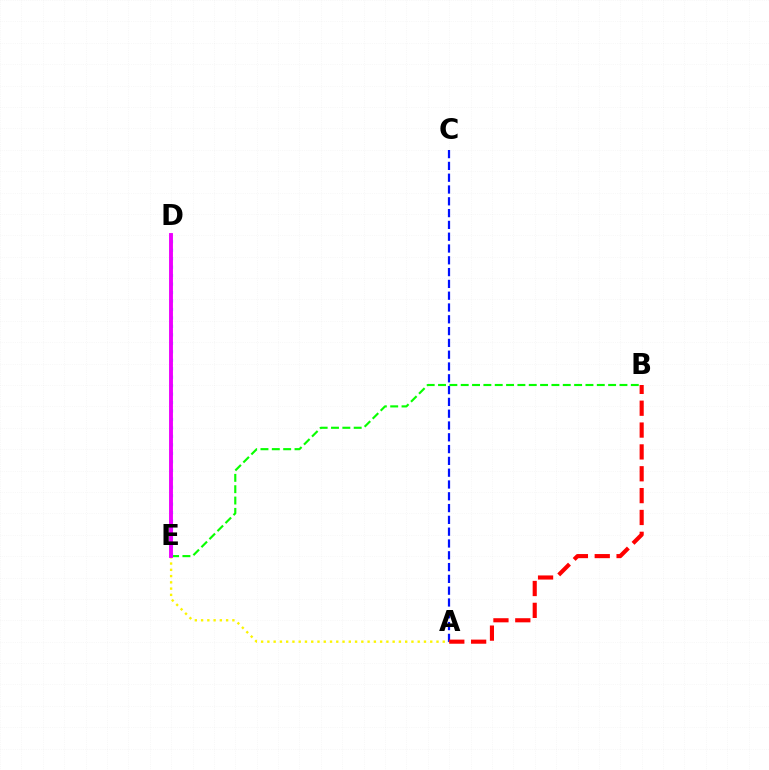{('A', 'C'): [{'color': '#0010ff', 'line_style': 'dashed', 'thickness': 1.6}], ('B', 'E'): [{'color': '#08ff00', 'line_style': 'dashed', 'thickness': 1.54}], ('D', 'E'): [{'color': '#00fff6', 'line_style': 'dotted', 'thickness': 2.3}, {'color': '#ee00ff', 'line_style': 'solid', 'thickness': 2.8}], ('A', 'E'): [{'color': '#fcf500', 'line_style': 'dotted', 'thickness': 1.7}], ('A', 'B'): [{'color': '#ff0000', 'line_style': 'dashed', 'thickness': 2.97}]}